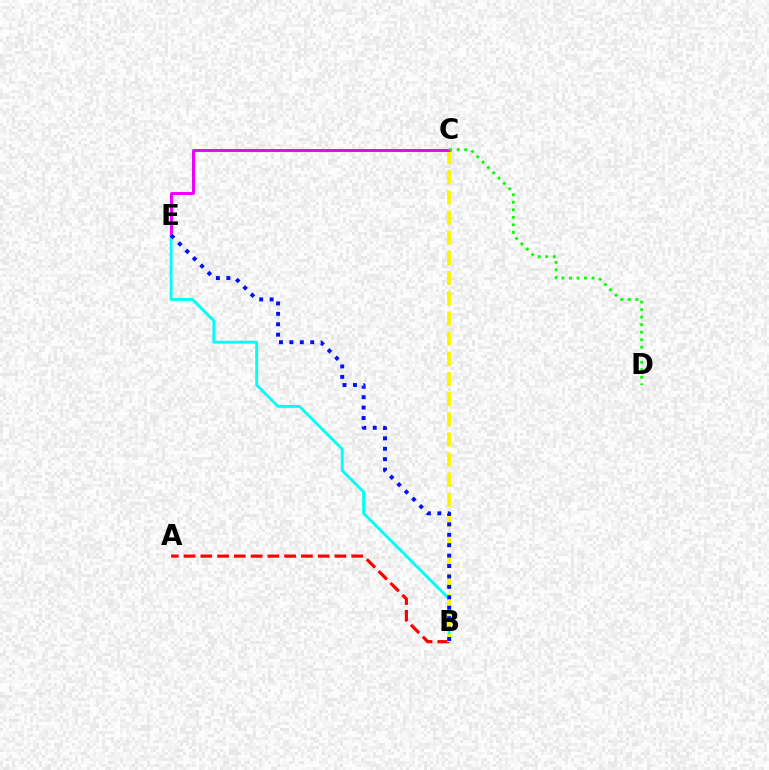{('B', 'E'): [{'color': '#00fff6', 'line_style': 'solid', 'thickness': 2.07}, {'color': '#0010ff', 'line_style': 'dotted', 'thickness': 2.83}], ('A', 'B'): [{'color': '#ff0000', 'line_style': 'dashed', 'thickness': 2.28}], ('B', 'C'): [{'color': '#fcf500', 'line_style': 'dashed', 'thickness': 2.74}], ('C', 'E'): [{'color': '#ee00ff', 'line_style': 'solid', 'thickness': 2.14}], ('C', 'D'): [{'color': '#08ff00', 'line_style': 'dotted', 'thickness': 2.04}]}